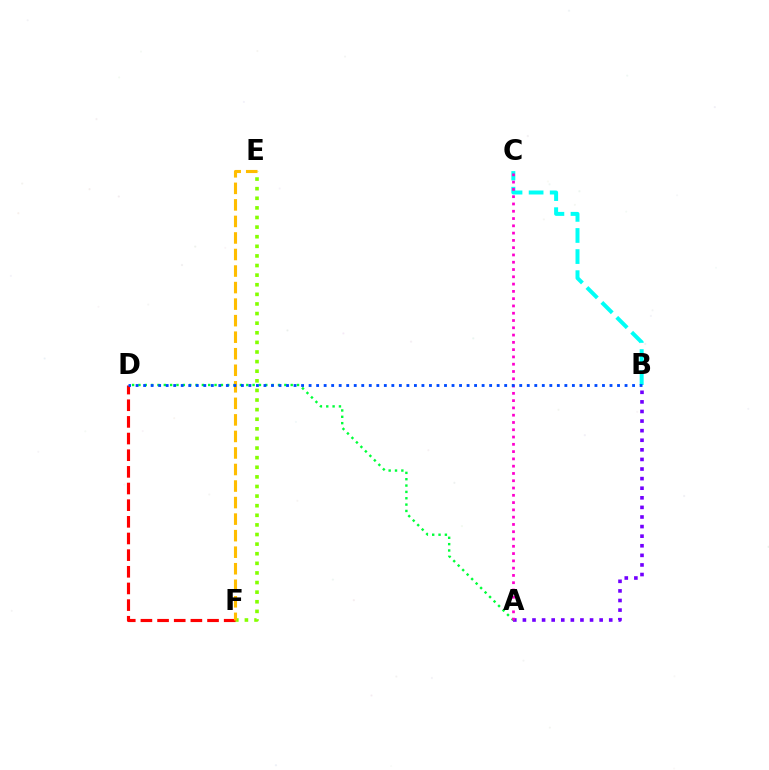{('A', 'B'): [{'color': '#7200ff', 'line_style': 'dotted', 'thickness': 2.61}], ('A', 'D'): [{'color': '#00ff39', 'line_style': 'dotted', 'thickness': 1.72}], ('B', 'C'): [{'color': '#00fff6', 'line_style': 'dashed', 'thickness': 2.87}], ('A', 'C'): [{'color': '#ff00cf', 'line_style': 'dotted', 'thickness': 1.98}], ('E', 'F'): [{'color': '#84ff00', 'line_style': 'dotted', 'thickness': 2.61}, {'color': '#ffbd00', 'line_style': 'dashed', 'thickness': 2.25}], ('D', 'F'): [{'color': '#ff0000', 'line_style': 'dashed', 'thickness': 2.26}], ('B', 'D'): [{'color': '#004bff', 'line_style': 'dotted', 'thickness': 2.04}]}